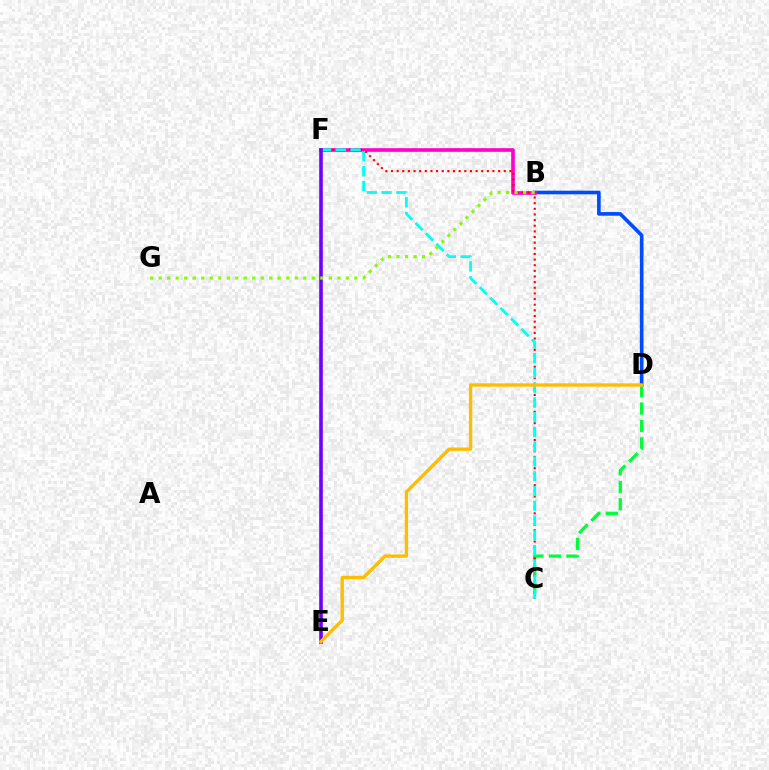{('B', 'D'): [{'color': '#004bff', 'line_style': 'solid', 'thickness': 2.62}], ('B', 'F'): [{'color': '#ff00cf', 'line_style': 'solid', 'thickness': 2.63}], ('C', 'D'): [{'color': '#00ff39', 'line_style': 'dashed', 'thickness': 2.37}], ('C', 'F'): [{'color': '#ff0000', 'line_style': 'dotted', 'thickness': 1.53}, {'color': '#00fff6', 'line_style': 'dashed', 'thickness': 2.01}], ('E', 'F'): [{'color': '#7200ff', 'line_style': 'solid', 'thickness': 2.6}], ('D', 'E'): [{'color': '#ffbd00', 'line_style': 'solid', 'thickness': 2.41}], ('B', 'G'): [{'color': '#84ff00', 'line_style': 'dotted', 'thickness': 2.31}]}